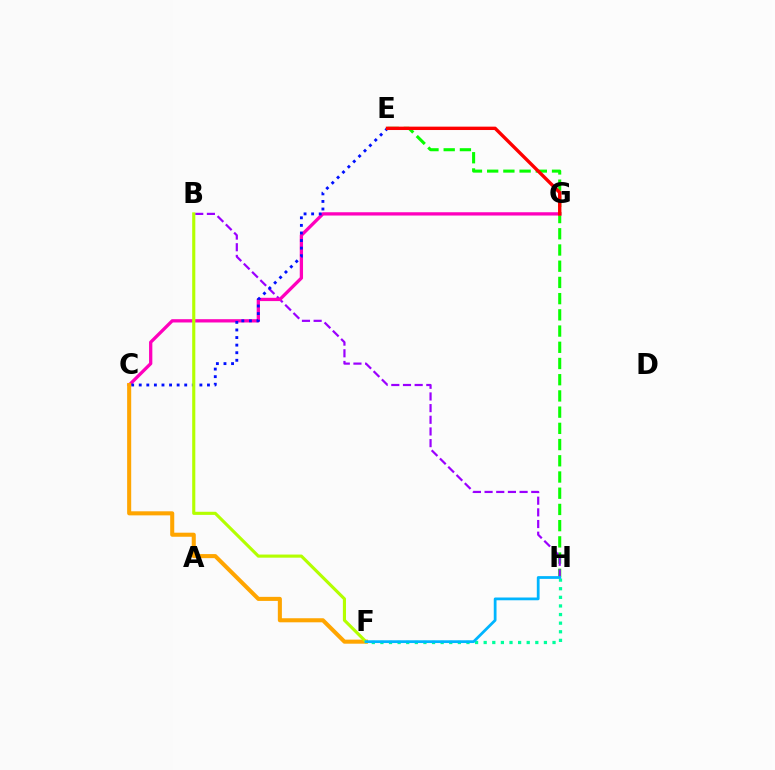{('E', 'H'): [{'color': '#08ff00', 'line_style': 'dashed', 'thickness': 2.2}], ('B', 'H'): [{'color': '#9b00ff', 'line_style': 'dashed', 'thickness': 1.59}], ('C', 'G'): [{'color': '#ff00bd', 'line_style': 'solid', 'thickness': 2.36}], ('C', 'E'): [{'color': '#0010ff', 'line_style': 'dotted', 'thickness': 2.06}], ('F', 'H'): [{'color': '#00ff9d', 'line_style': 'dotted', 'thickness': 2.34}, {'color': '#00b5ff', 'line_style': 'solid', 'thickness': 1.99}], ('C', 'F'): [{'color': '#ffa500', 'line_style': 'solid', 'thickness': 2.92}], ('B', 'F'): [{'color': '#b3ff00', 'line_style': 'solid', 'thickness': 2.24}], ('E', 'G'): [{'color': '#ff0000', 'line_style': 'solid', 'thickness': 2.43}]}